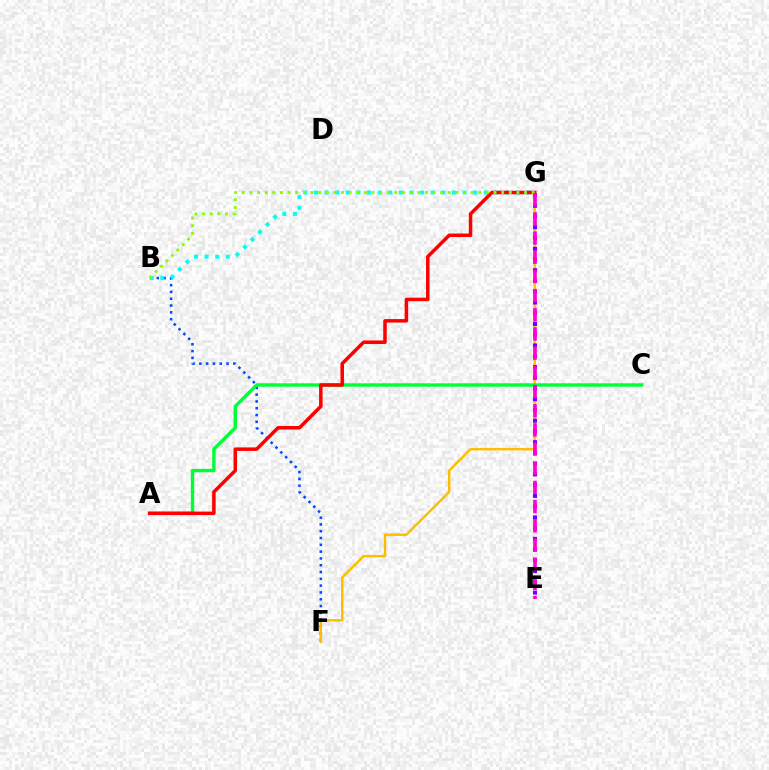{('B', 'F'): [{'color': '#004bff', 'line_style': 'dotted', 'thickness': 1.85}], ('F', 'G'): [{'color': '#ffbd00', 'line_style': 'solid', 'thickness': 1.74}], ('A', 'C'): [{'color': '#00ff39', 'line_style': 'solid', 'thickness': 2.45}], ('E', 'G'): [{'color': '#7200ff', 'line_style': 'dotted', 'thickness': 2.92}, {'color': '#ff00cf', 'line_style': 'dashed', 'thickness': 2.61}], ('B', 'G'): [{'color': '#00fff6', 'line_style': 'dotted', 'thickness': 2.88}, {'color': '#84ff00', 'line_style': 'dotted', 'thickness': 2.07}], ('A', 'G'): [{'color': '#ff0000', 'line_style': 'solid', 'thickness': 2.53}]}